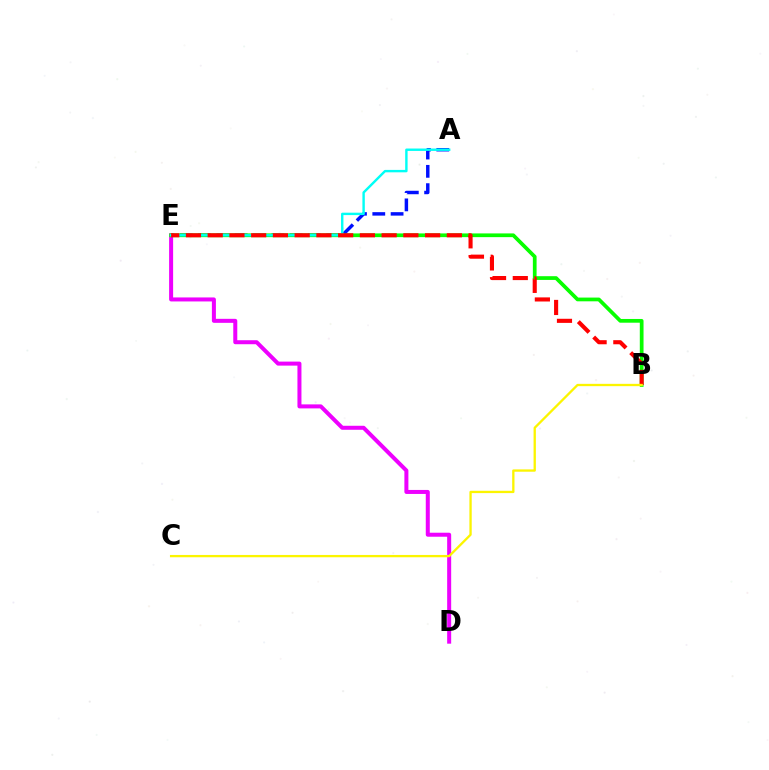{('A', 'E'): [{'color': '#0010ff', 'line_style': 'dashed', 'thickness': 2.49}, {'color': '#00fff6', 'line_style': 'solid', 'thickness': 1.73}], ('D', 'E'): [{'color': '#ee00ff', 'line_style': 'solid', 'thickness': 2.89}], ('B', 'E'): [{'color': '#08ff00', 'line_style': 'solid', 'thickness': 2.69}, {'color': '#ff0000', 'line_style': 'dashed', 'thickness': 2.95}], ('B', 'C'): [{'color': '#fcf500', 'line_style': 'solid', 'thickness': 1.66}]}